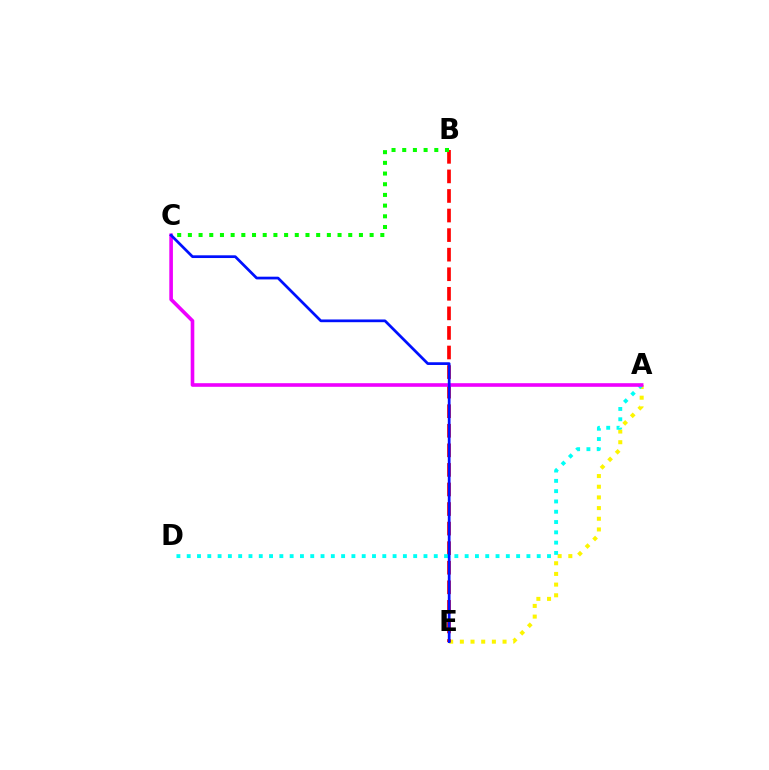{('A', 'E'): [{'color': '#fcf500', 'line_style': 'dotted', 'thickness': 2.9}], ('B', 'E'): [{'color': '#ff0000', 'line_style': 'dashed', 'thickness': 2.66}], ('A', 'D'): [{'color': '#00fff6', 'line_style': 'dotted', 'thickness': 2.8}], ('B', 'C'): [{'color': '#08ff00', 'line_style': 'dotted', 'thickness': 2.9}], ('A', 'C'): [{'color': '#ee00ff', 'line_style': 'solid', 'thickness': 2.6}], ('C', 'E'): [{'color': '#0010ff', 'line_style': 'solid', 'thickness': 1.96}]}